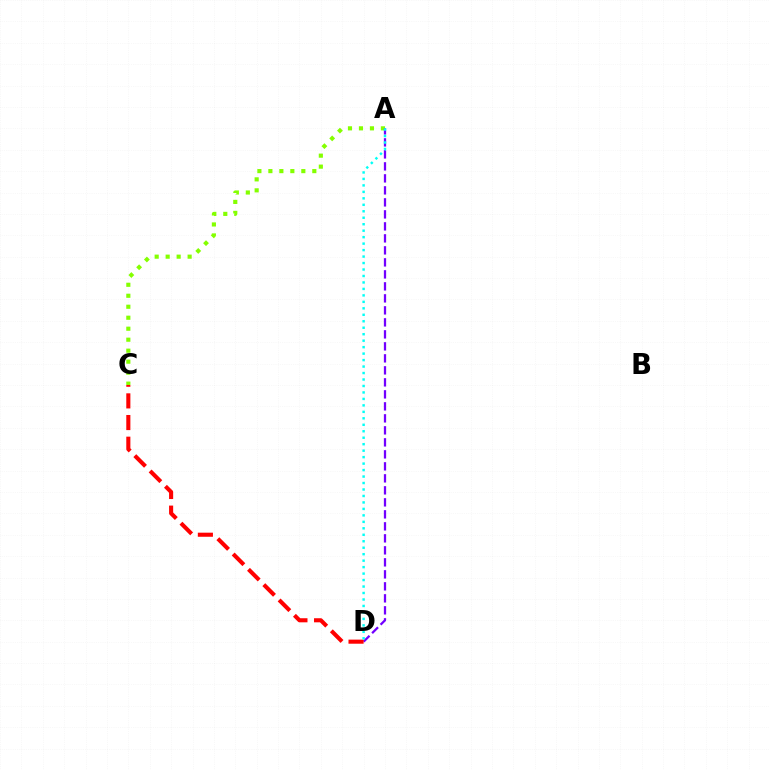{('A', 'C'): [{'color': '#84ff00', 'line_style': 'dotted', 'thickness': 2.98}], ('A', 'D'): [{'color': '#7200ff', 'line_style': 'dashed', 'thickness': 1.63}, {'color': '#00fff6', 'line_style': 'dotted', 'thickness': 1.76}], ('C', 'D'): [{'color': '#ff0000', 'line_style': 'dashed', 'thickness': 2.94}]}